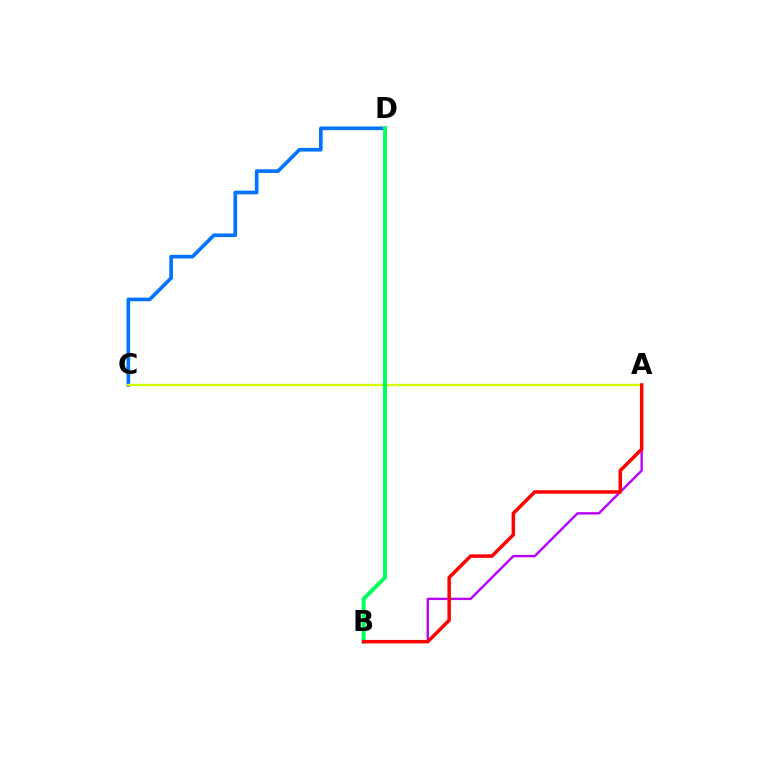{('A', 'B'): [{'color': '#b900ff', 'line_style': 'solid', 'thickness': 1.7}, {'color': '#ff0000', 'line_style': 'solid', 'thickness': 2.51}], ('C', 'D'): [{'color': '#0074ff', 'line_style': 'solid', 'thickness': 2.63}], ('A', 'C'): [{'color': '#d1ff00', 'line_style': 'solid', 'thickness': 1.69}], ('B', 'D'): [{'color': '#00ff5c', 'line_style': 'solid', 'thickness': 2.86}]}